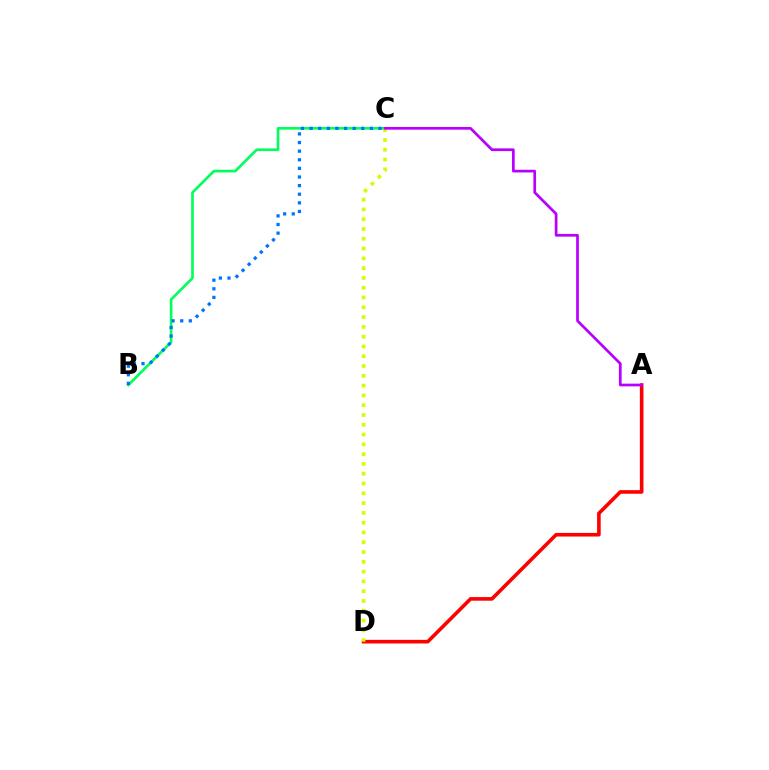{('A', 'D'): [{'color': '#ff0000', 'line_style': 'solid', 'thickness': 2.6}], ('B', 'C'): [{'color': '#00ff5c', 'line_style': 'solid', 'thickness': 1.91}, {'color': '#0074ff', 'line_style': 'dotted', 'thickness': 2.34}], ('C', 'D'): [{'color': '#d1ff00', 'line_style': 'dotted', 'thickness': 2.66}], ('A', 'C'): [{'color': '#b900ff', 'line_style': 'solid', 'thickness': 1.95}]}